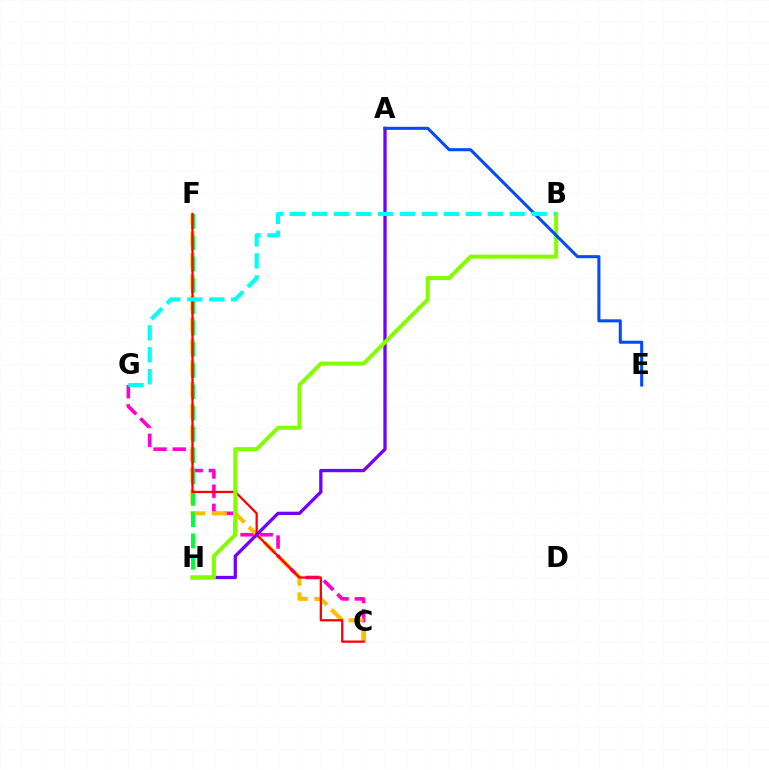{('C', 'G'): [{'color': '#ff00cf', 'line_style': 'dashed', 'thickness': 2.6}], ('C', 'F'): [{'color': '#ffbd00', 'line_style': 'dashed', 'thickness': 2.92}, {'color': '#ff0000', 'line_style': 'solid', 'thickness': 1.64}], ('F', 'H'): [{'color': '#00ff39', 'line_style': 'dashed', 'thickness': 2.89}], ('A', 'H'): [{'color': '#7200ff', 'line_style': 'solid', 'thickness': 2.38}], ('B', 'H'): [{'color': '#84ff00', 'line_style': 'solid', 'thickness': 2.89}], ('A', 'E'): [{'color': '#004bff', 'line_style': 'solid', 'thickness': 2.2}], ('B', 'G'): [{'color': '#00fff6', 'line_style': 'dashed', 'thickness': 2.98}]}